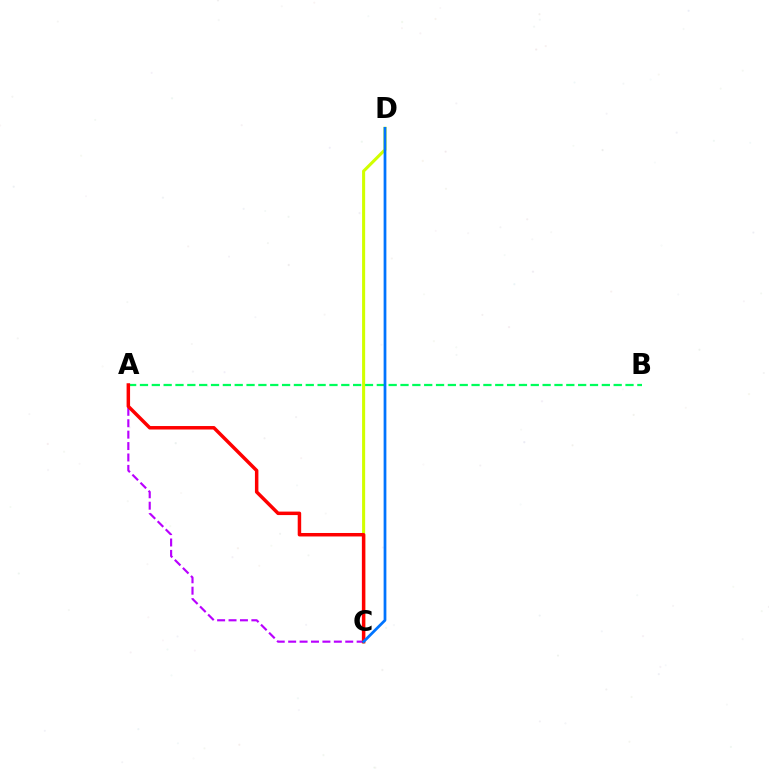{('A', 'B'): [{'color': '#00ff5c', 'line_style': 'dashed', 'thickness': 1.61}], ('A', 'C'): [{'color': '#b900ff', 'line_style': 'dashed', 'thickness': 1.55}, {'color': '#ff0000', 'line_style': 'solid', 'thickness': 2.5}], ('C', 'D'): [{'color': '#d1ff00', 'line_style': 'solid', 'thickness': 2.21}, {'color': '#0074ff', 'line_style': 'solid', 'thickness': 1.98}]}